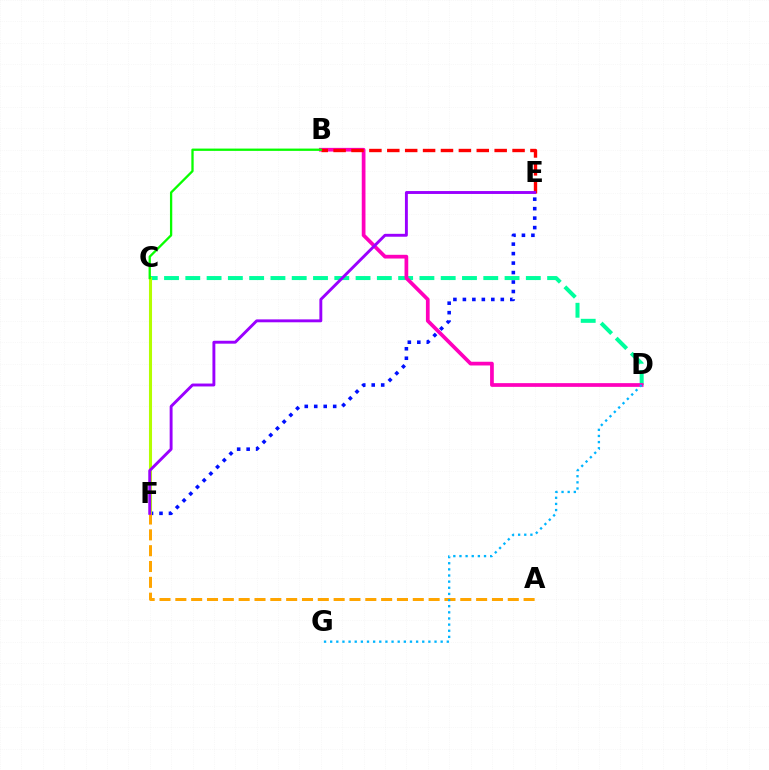{('C', 'D'): [{'color': '#00ff9d', 'line_style': 'dashed', 'thickness': 2.89}], ('E', 'F'): [{'color': '#0010ff', 'line_style': 'dotted', 'thickness': 2.58}, {'color': '#9b00ff', 'line_style': 'solid', 'thickness': 2.09}], ('B', 'D'): [{'color': '#ff00bd', 'line_style': 'solid', 'thickness': 2.68}], ('C', 'F'): [{'color': '#b3ff00', 'line_style': 'solid', 'thickness': 2.21}], ('B', 'E'): [{'color': '#ff0000', 'line_style': 'dashed', 'thickness': 2.43}], ('A', 'F'): [{'color': '#ffa500', 'line_style': 'dashed', 'thickness': 2.15}], ('B', 'C'): [{'color': '#08ff00', 'line_style': 'solid', 'thickness': 1.66}], ('D', 'G'): [{'color': '#00b5ff', 'line_style': 'dotted', 'thickness': 1.67}]}